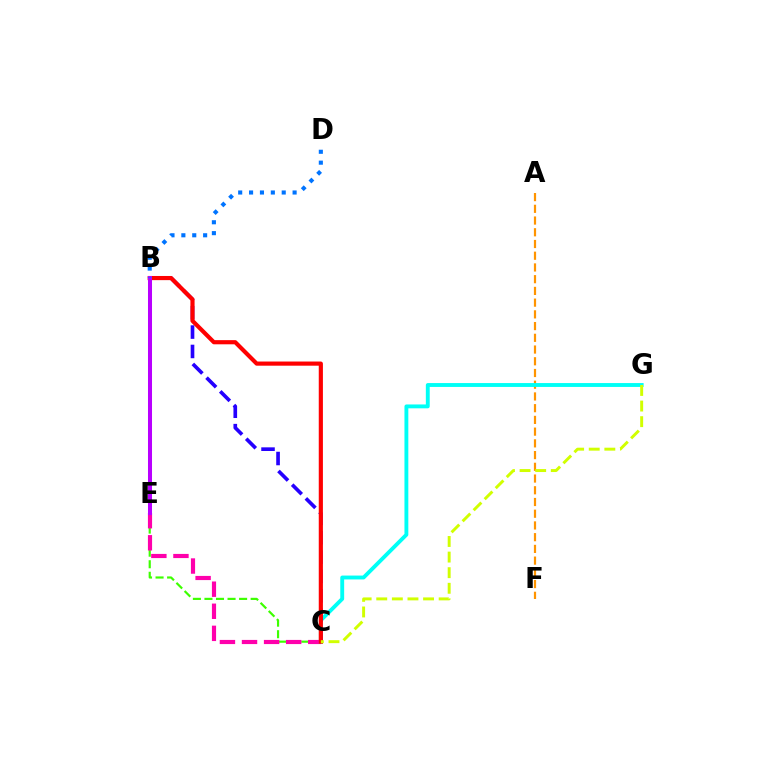{('C', 'E'): [{'color': '#3dff00', 'line_style': 'dashed', 'thickness': 1.57}, {'color': '#ff00ac', 'line_style': 'dashed', 'thickness': 3.0}], ('A', 'F'): [{'color': '#ff9400', 'line_style': 'dashed', 'thickness': 1.59}], ('C', 'G'): [{'color': '#00fff6', 'line_style': 'solid', 'thickness': 2.79}, {'color': '#d1ff00', 'line_style': 'dashed', 'thickness': 2.12}], ('B', 'E'): [{'color': '#00ff5c', 'line_style': 'solid', 'thickness': 2.57}, {'color': '#b900ff', 'line_style': 'solid', 'thickness': 2.9}], ('B', 'C'): [{'color': '#2500ff', 'line_style': 'dashed', 'thickness': 2.63}, {'color': '#ff0000', 'line_style': 'solid', 'thickness': 3.0}], ('B', 'D'): [{'color': '#0074ff', 'line_style': 'dotted', 'thickness': 2.96}]}